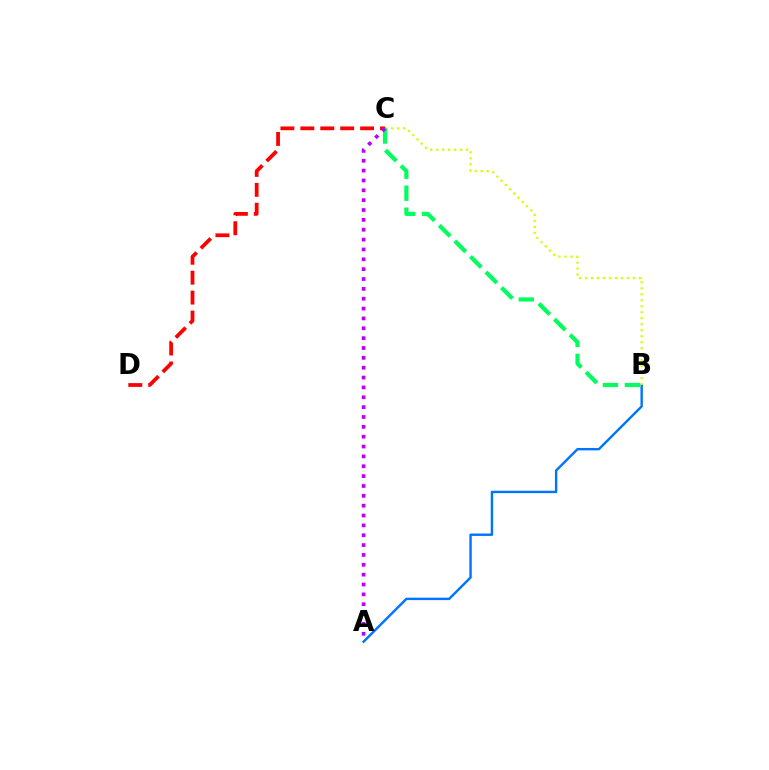{('C', 'D'): [{'color': '#ff0000', 'line_style': 'dashed', 'thickness': 2.71}], ('A', 'B'): [{'color': '#0074ff', 'line_style': 'solid', 'thickness': 1.74}], ('B', 'C'): [{'color': '#d1ff00', 'line_style': 'dotted', 'thickness': 1.63}, {'color': '#00ff5c', 'line_style': 'dashed', 'thickness': 2.99}], ('A', 'C'): [{'color': '#b900ff', 'line_style': 'dotted', 'thickness': 2.68}]}